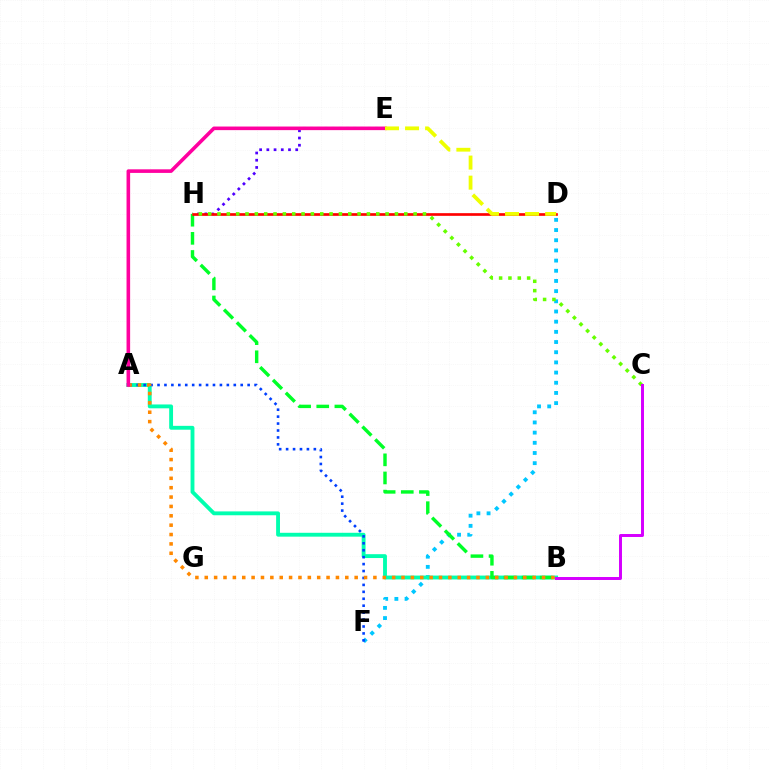{('E', 'H'): [{'color': '#4f00ff', 'line_style': 'dotted', 'thickness': 1.96}], ('D', 'F'): [{'color': '#00c7ff', 'line_style': 'dotted', 'thickness': 2.77}], ('A', 'B'): [{'color': '#00ffaf', 'line_style': 'solid', 'thickness': 2.78}, {'color': '#ff8800', 'line_style': 'dotted', 'thickness': 2.55}], ('B', 'H'): [{'color': '#00ff27', 'line_style': 'dashed', 'thickness': 2.46}], ('A', 'F'): [{'color': '#003fff', 'line_style': 'dotted', 'thickness': 1.88}], ('D', 'H'): [{'color': '#ff0000', 'line_style': 'solid', 'thickness': 1.92}], ('C', 'H'): [{'color': '#66ff00', 'line_style': 'dotted', 'thickness': 2.54}], ('A', 'E'): [{'color': '#ff00a0', 'line_style': 'solid', 'thickness': 2.59}], ('D', 'E'): [{'color': '#eeff00', 'line_style': 'dashed', 'thickness': 2.72}], ('B', 'C'): [{'color': '#d600ff', 'line_style': 'solid', 'thickness': 2.14}]}